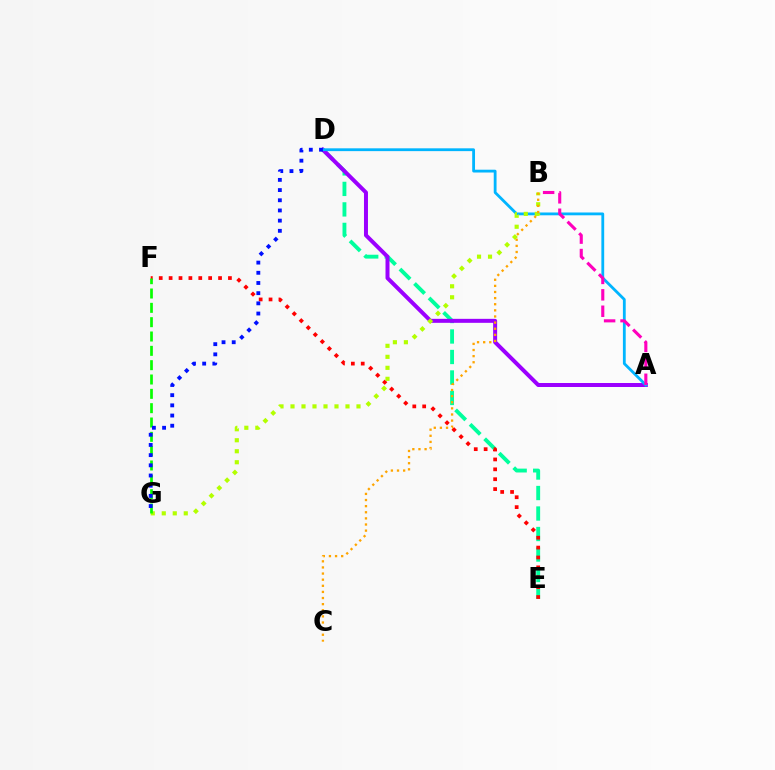{('D', 'E'): [{'color': '#00ff9d', 'line_style': 'dashed', 'thickness': 2.78}], ('A', 'D'): [{'color': '#9b00ff', 'line_style': 'solid', 'thickness': 2.87}, {'color': '#00b5ff', 'line_style': 'solid', 'thickness': 2.02}], ('E', 'F'): [{'color': '#ff0000', 'line_style': 'dotted', 'thickness': 2.69}], ('B', 'G'): [{'color': '#b3ff00', 'line_style': 'dotted', 'thickness': 2.99}], ('F', 'G'): [{'color': '#08ff00', 'line_style': 'dashed', 'thickness': 1.95}], ('B', 'C'): [{'color': '#ffa500', 'line_style': 'dotted', 'thickness': 1.66}], ('D', 'G'): [{'color': '#0010ff', 'line_style': 'dotted', 'thickness': 2.77}], ('A', 'B'): [{'color': '#ff00bd', 'line_style': 'dashed', 'thickness': 2.23}]}